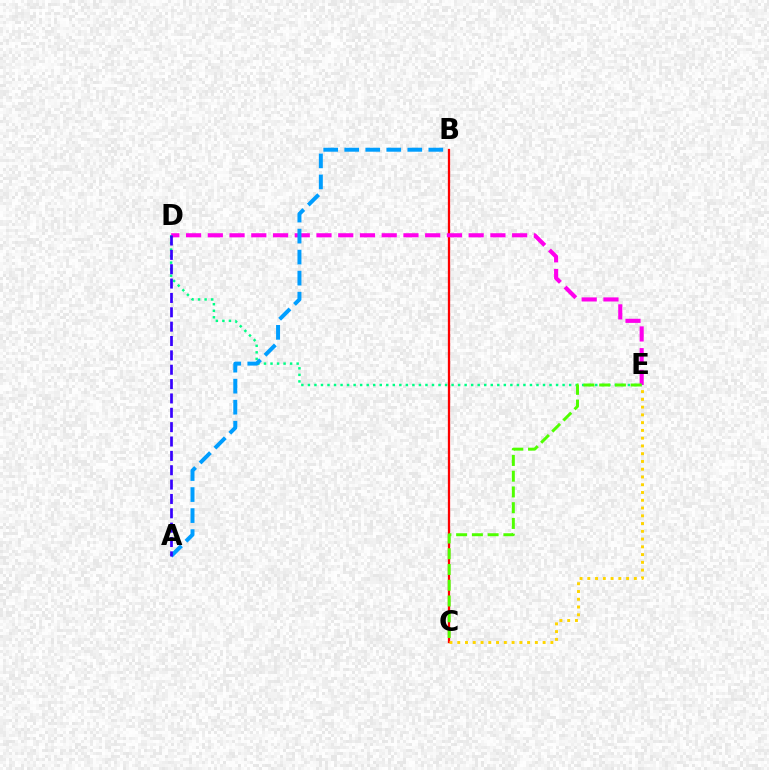{('B', 'C'): [{'color': '#ff0000', 'line_style': 'solid', 'thickness': 1.65}], ('D', 'E'): [{'color': '#ff00ed', 'line_style': 'dashed', 'thickness': 2.95}, {'color': '#00ff86', 'line_style': 'dotted', 'thickness': 1.77}], ('A', 'B'): [{'color': '#009eff', 'line_style': 'dashed', 'thickness': 2.86}], ('C', 'E'): [{'color': '#4fff00', 'line_style': 'dashed', 'thickness': 2.14}, {'color': '#ffd500', 'line_style': 'dotted', 'thickness': 2.11}], ('A', 'D'): [{'color': '#3700ff', 'line_style': 'dashed', 'thickness': 1.95}]}